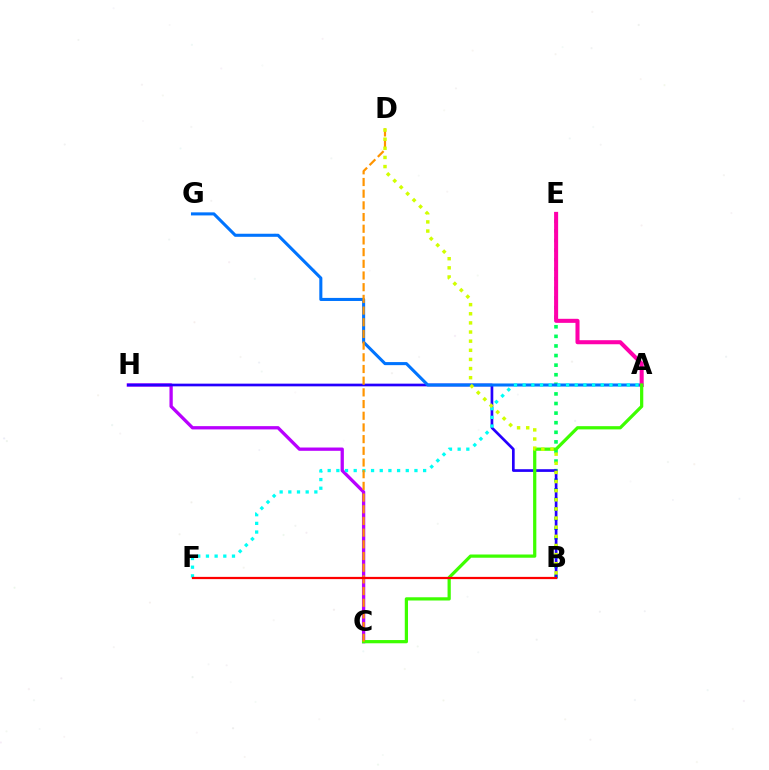{('C', 'H'): [{'color': '#b900ff', 'line_style': 'solid', 'thickness': 2.37}], ('B', 'E'): [{'color': '#00ff5c', 'line_style': 'dotted', 'thickness': 2.61}], ('B', 'H'): [{'color': '#2500ff', 'line_style': 'solid', 'thickness': 1.94}], ('A', 'G'): [{'color': '#0074ff', 'line_style': 'solid', 'thickness': 2.21}], ('A', 'E'): [{'color': '#ff00ac', 'line_style': 'solid', 'thickness': 2.91}], ('A', 'C'): [{'color': '#3dff00', 'line_style': 'solid', 'thickness': 2.33}], ('A', 'F'): [{'color': '#00fff6', 'line_style': 'dotted', 'thickness': 2.36}], ('C', 'D'): [{'color': '#ff9400', 'line_style': 'dashed', 'thickness': 1.59}], ('B', 'D'): [{'color': '#d1ff00', 'line_style': 'dotted', 'thickness': 2.48}], ('B', 'F'): [{'color': '#ff0000', 'line_style': 'solid', 'thickness': 1.61}]}